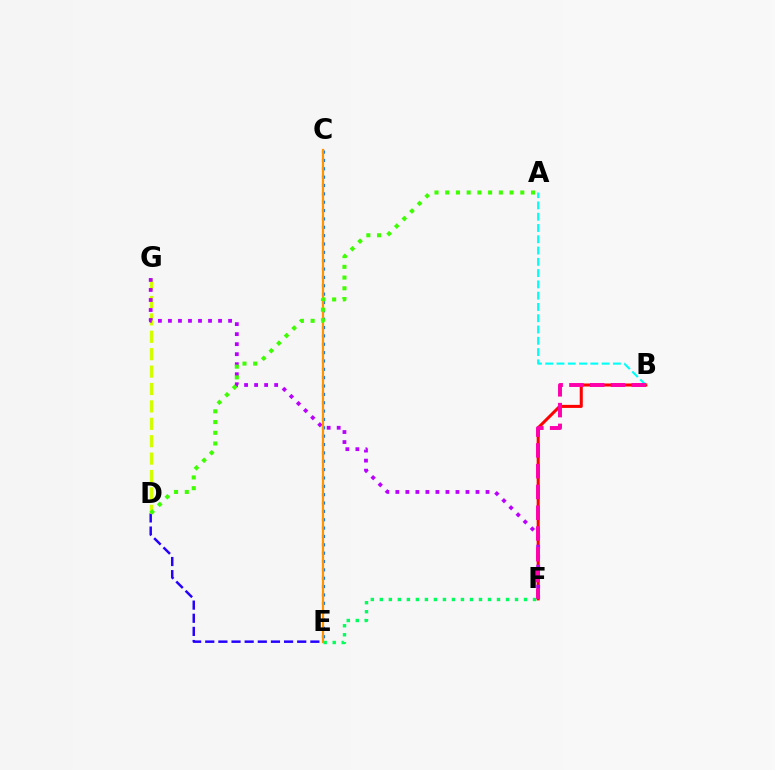{('D', 'E'): [{'color': '#2500ff', 'line_style': 'dashed', 'thickness': 1.78}], ('C', 'E'): [{'color': '#0074ff', 'line_style': 'dotted', 'thickness': 2.27}, {'color': '#ff9400', 'line_style': 'solid', 'thickness': 1.6}], ('D', 'G'): [{'color': '#d1ff00', 'line_style': 'dashed', 'thickness': 2.36}], ('B', 'F'): [{'color': '#ff0000', 'line_style': 'solid', 'thickness': 2.19}, {'color': '#ff00ac', 'line_style': 'dashed', 'thickness': 2.82}], ('A', 'B'): [{'color': '#00fff6', 'line_style': 'dashed', 'thickness': 1.53}], ('F', 'G'): [{'color': '#b900ff', 'line_style': 'dotted', 'thickness': 2.72}], ('A', 'D'): [{'color': '#3dff00', 'line_style': 'dotted', 'thickness': 2.91}], ('E', 'F'): [{'color': '#00ff5c', 'line_style': 'dotted', 'thickness': 2.45}]}